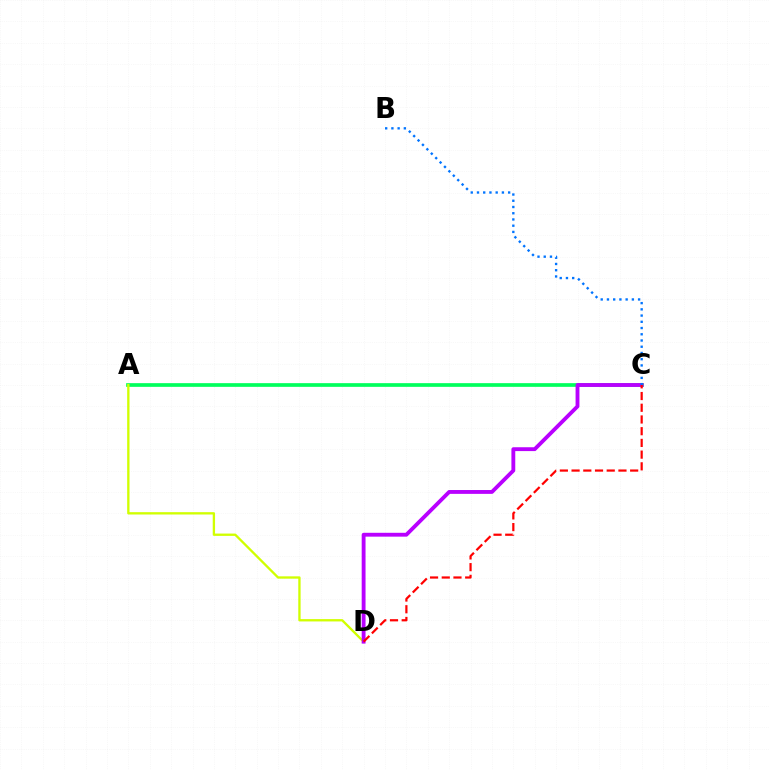{('A', 'C'): [{'color': '#00ff5c', 'line_style': 'solid', 'thickness': 2.65}], ('A', 'D'): [{'color': '#d1ff00', 'line_style': 'solid', 'thickness': 1.68}], ('C', 'D'): [{'color': '#b900ff', 'line_style': 'solid', 'thickness': 2.77}, {'color': '#ff0000', 'line_style': 'dashed', 'thickness': 1.59}], ('B', 'C'): [{'color': '#0074ff', 'line_style': 'dotted', 'thickness': 1.69}]}